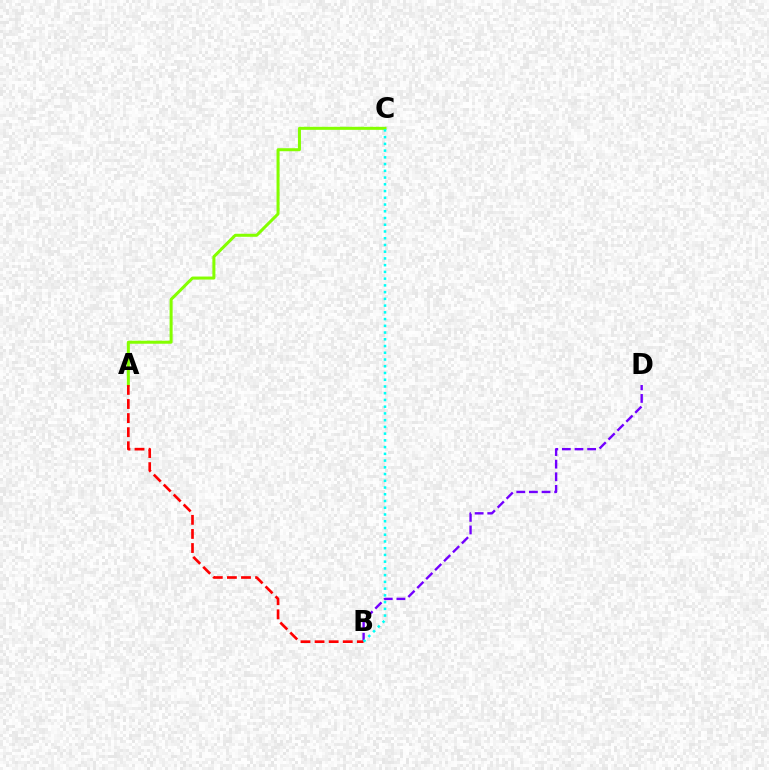{('A', 'C'): [{'color': '#84ff00', 'line_style': 'solid', 'thickness': 2.18}], ('B', 'D'): [{'color': '#7200ff', 'line_style': 'dashed', 'thickness': 1.71}], ('A', 'B'): [{'color': '#ff0000', 'line_style': 'dashed', 'thickness': 1.91}], ('B', 'C'): [{'color': '#00fff6', 'line_style': 'dotted', 'thickness': 1.83}]}